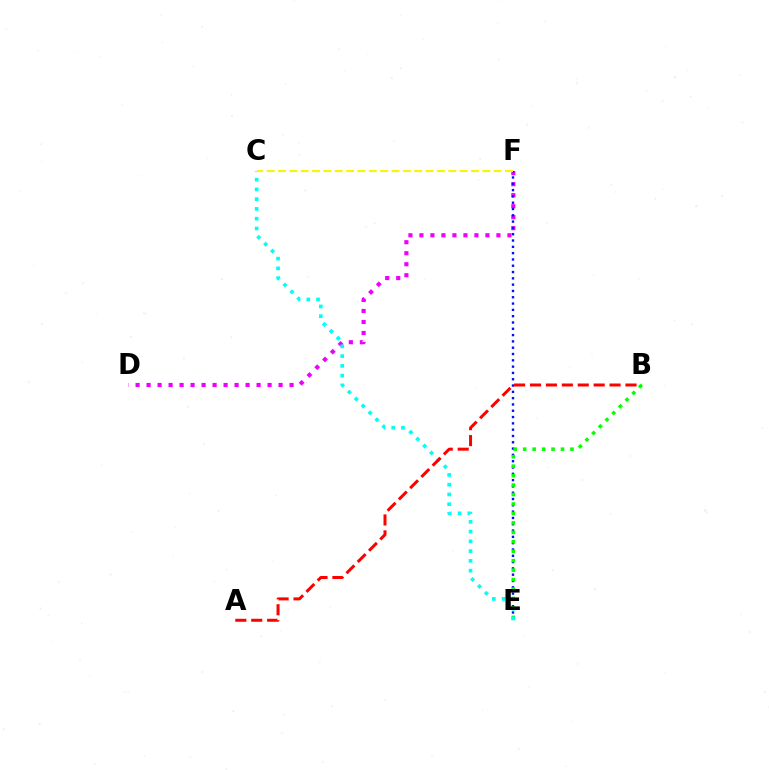{('D', 'F'): [{'color': '#ee00ff', 'line_style': 'dotted', 'thickness': 2.99}], ('E', 'F'): [{'color': '#0010ff', 'line_style': 'dotted', 'thickness': 1.71}], ('B', 'E'): [{'color': '#08ff00', 'line_style': 'dotted', 'thickness': 2.57}], ('C', 'E'): [{'color': '#00fff6', 'line_style': 'dotted', 'thickness': 2.65}], ('C', 'F'): [{'color': '#fcf500', 'line_style': 'dashed', 'thickness': 1.54}], ('A', 'B'): [{'color': '#ff0000', 'line_style': 'dashed', 'thickness': 2.16}]}